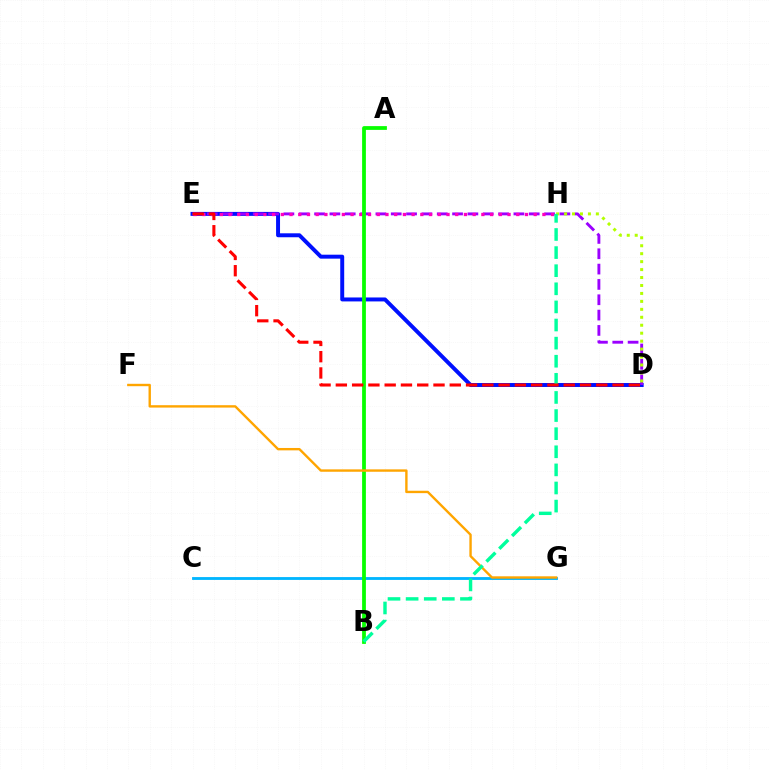{('D', 'E'): [{'color': '#0010ff', 'line_style': 'solid', 'thickness': 2.85}, {'color': '#9b00ff', 'line_style': 'dashed', 'thickness': 2.08}, {'color': '#ff0000', 'line_style': 'dashed', 'thickness': 2.21}], ('D', 'H'): [{'color': '#b3ff00', 'line_style': 'dotted', 'thickness': 2.16}], ('C', 'G'): [{'color': '#00b5ff', 'line_style': 'solid', 'thickness': 2.04}], ('E', 'H'): [{'color': '#ff00bd', 'line_style': 'dotted', 'thickness': 2.37}], ('A', 'B'): [{'color': '#08ff00', 'line_style': 'solid', 'thickness': 2.72}], ('F', 'G'): [{'color': '#ffa500', 'line_style': 'solid', 'thickness': 1.72}], ('B', 'H'): [{'color': '#00ff9d', 'line_style': 'dashed', 'thickness': 2.46}]}